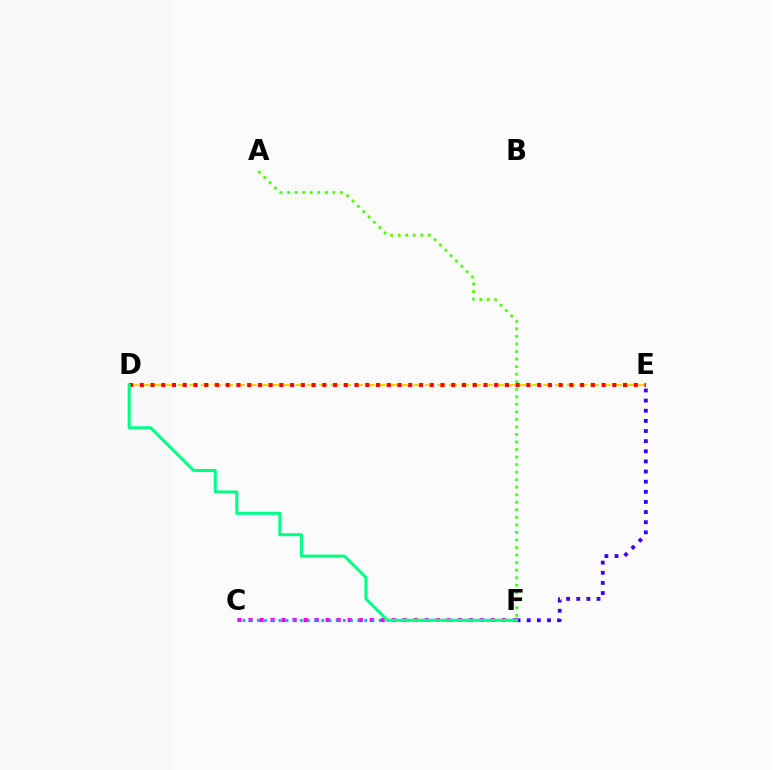{('C', 'F'): [{'color': '#ff00ed', 'line_style': 'dotted', 'thickness': 2.99}, {'color': '#009eff', 'line_style': 'dotted', 'thickness': 1.95}], ('D', 'E'): [{'color': '#ffd500', 'line_style': 'dashed', 'thickness': 1.6}, {'color': '#ff0000', 'line_style': 'dotted', 'thickness': 2.92}], ('A', 'F'): [{'color': '#4fff00', 'line_style': 'dotted', 'thickness': 2.05}], ('E', 'F'): [{'color': '#3700ff', 'line_style': 'dotted', 'thickness': 2.75}], ('D', 'F'): [{'color': '#00ff86', 'line_style': 'solid', 'thickness': 2.2}]}